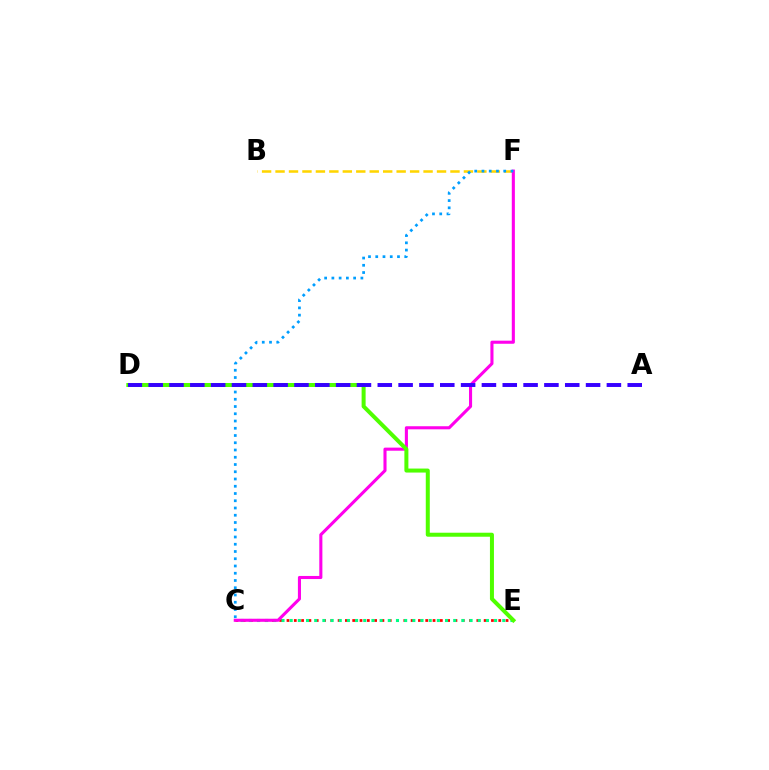{('B', 'F'): [{'color': '#ffd500', 'line_style': 'dashed', 'thickness': 1.83}], ('C', 'E'): [{'color': '#ff0000', 'line_style': 'dotted', 'thickness': 1.98}, {'color': '#00ff86', 'line_style': 'dotted', 'thickness': 2.22}], ('C', 'F'): [{'color': '#ff00ed', 'line_style': 'solid', 'thickness': 2.22}, {'color': '#009eff', 'line_style': 'dotted', 'thickness': 1.97}], ('D', 'E'): [{'color': '#4fff00', 'line_style': 'solid', 'thickness': 2.88}], ('A', 'D'): [{'color': '#3700ff', 'line_style': 'dashed', 'thickness': 2.83}]}